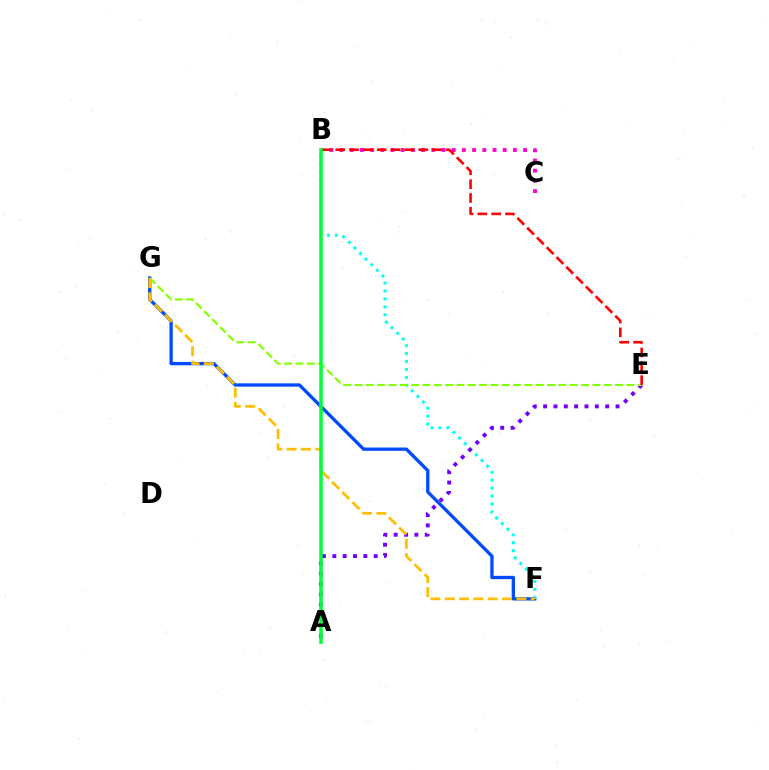{('F', 'G'): [{'color': '#004bff', 'line_style': 'solid', 'thickness': 2.38}, {'color': '#ffbd00', 'line_style': 'dashed', 'thickness': 1.95}], ('B', 'F'): [{'color': '#00fff6', 'line_style': 'dotted', 'thickness': 2.16}], ('A', 'E'): [{'color': '#7200ff', 'line_style': 'dotted', 'thickness': 2.81}], ('B', 'C'): [{'color': '#ff00cf', 'line_style': 'dotted', 'thickness': 2.77}], ('E', 'G'): [{'color': '#84ff00', 'line_style': 'dashed', 'thickness': 1.54}], ('B', 'E'): [{'color': '#ff0000', 'line_style': 'dashed', 'thickness': 1.88}], ('A', 'B'): [{'color': '#00ff39', 'line_style': 'solid', 'thickness': 2.53}]}